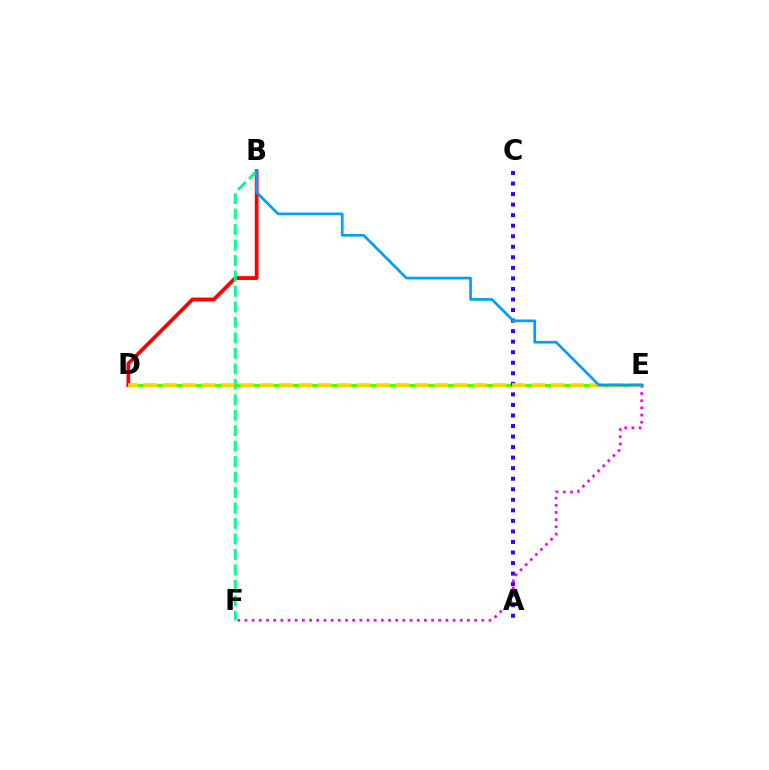{('D', 'E'): [{'color': '#4fff00', 'line_style': 'solid', 'thickness': 2.34}, {'color': '#ffd500', 'line_style': 'dashed', 'thickness': 2.64}], ('A', 'C'): [{'color': '#3700ff', 'line_style': 'dotted', 'thickness': 2.86}], ('B', 'D'): [{'color': '#ff0000', 'line_style': 'solid', 'thickness': 2.74}], ('E', 'F'): [{'color': '#ff00ed', 'line_style': 'dotted', 'thickness': 1.95}], ('B', 'F'): [{'color': '#00ff86', 'line_style': 'dashed', 'thickness': 2.1}], ('B', 'E'): [{'color': '#009eff', 'line_style': 'solid', 'thickness': 1.94}]}